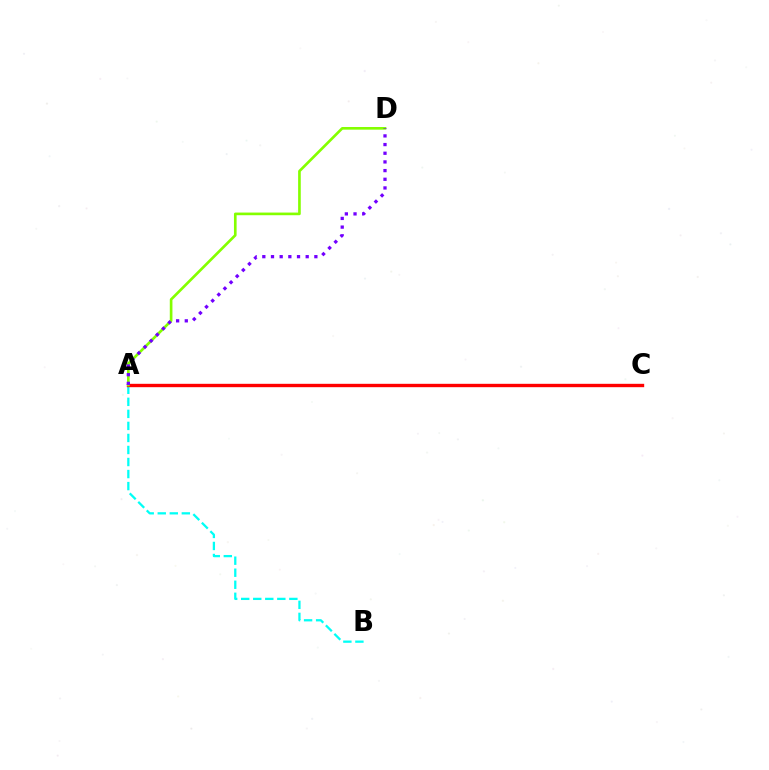{('A', 'B'): [{'color': '#00fff6', 'line_style': 'dashed', 'thickness': 1.64}], ('A', 'C'): [{'color': '#ff0000', 'line_style': 'solid', 'thickness': 2.43}], ('A', 'D'): [{'color': '#84ff00', 'line_style': 'solid', 'thickness': 1.91}, {'color': '#7200ff', 'line_style': 'dotted', 'thickness': 2.36}]}